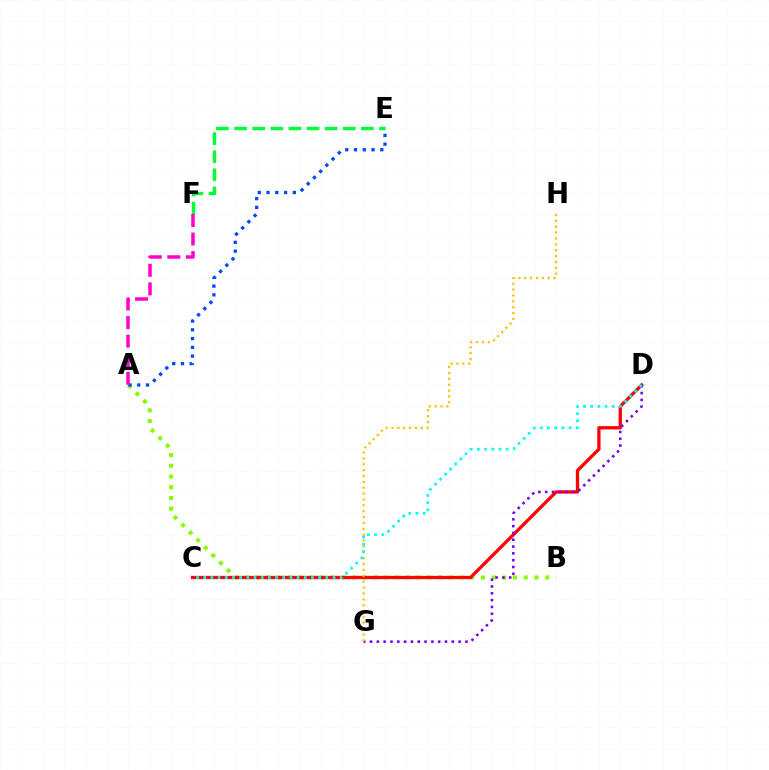{('A', 'B'): [{'color': '#84ff00', 'line_style': 'dotted', 'thickness': 2.91}], ('C', 'D'): [{'color': '#ff0000', 'line_style': 'solid', 'thickness': 2.37}, {'color': '#00fff6', 'line_style': 'dotted', 'thickness': 1.95}], ('A', 'E'): [{'color': '#004bff', 'line_style': 'dotted', 'thickness': 2.38}], ('D', 'G'): [{'color': '#7200ff', 'line_style': 'dotted', 'thickness': 1.85}], ('E', 'F'): [{'color': '#00ff39', 'line_style': 'dashed', 'thickness': 2.46}], ('A', 'F'): [{'color': '#ff00cf', 'line_style': 'dashed', 'thickness': 2.52}], ('G', 'H'): [{'color': '#ffbd00', 'line_style': 'dotted', 'thickness': 1.59}]}